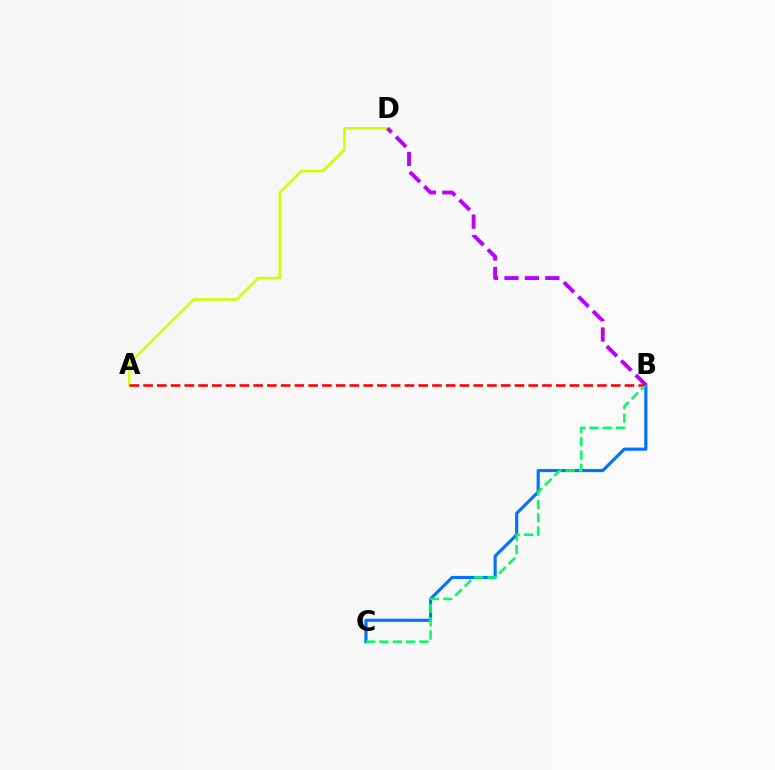{('A', 'D'): [{'color': '#d1ff00', 'line_style': 'solid', 'thickness': 1.85}], ('B', 'C'): [{'color': '#0074ff', 'line_style': 'solid', 'thickness': 2.27}, {'color': '#00ff5c', 'line_style': 'dashed', 'thickness': 1.81}], ('A', 'B'): [{'color': '#ff0000', 'line_style': 'dashed', 'thickness': 1.87}], ('B', 'D'): [{'color': '#b900ff', 'line_style': 'dashed', 'thickness': 2.78}]}